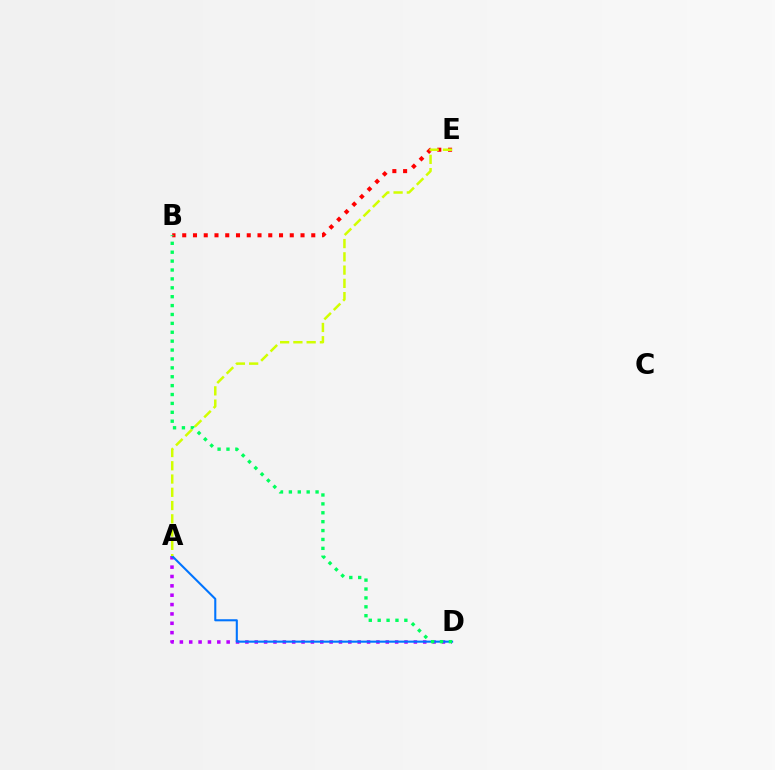{('B', 'E'): [{'color': '#ff0000', 'line_style': 'dotted', 'thickness': 2.92}], ('A', 'D'): [{'color': '#b900ff', 'line_style': 'dotted', 'thickness': 2.54}, {'color': '#0074ff', 'line_style': 'solid', 'thickness': 1.5}], ('B', 'D'): [{'color': '#00ff5c', 'line_style': 'dotted', 'thickness': 2.42}], ('A', 'E'): [{'color': '#d1ff00', 'line_style': 'dashed', 'thickness': 1.8}]}